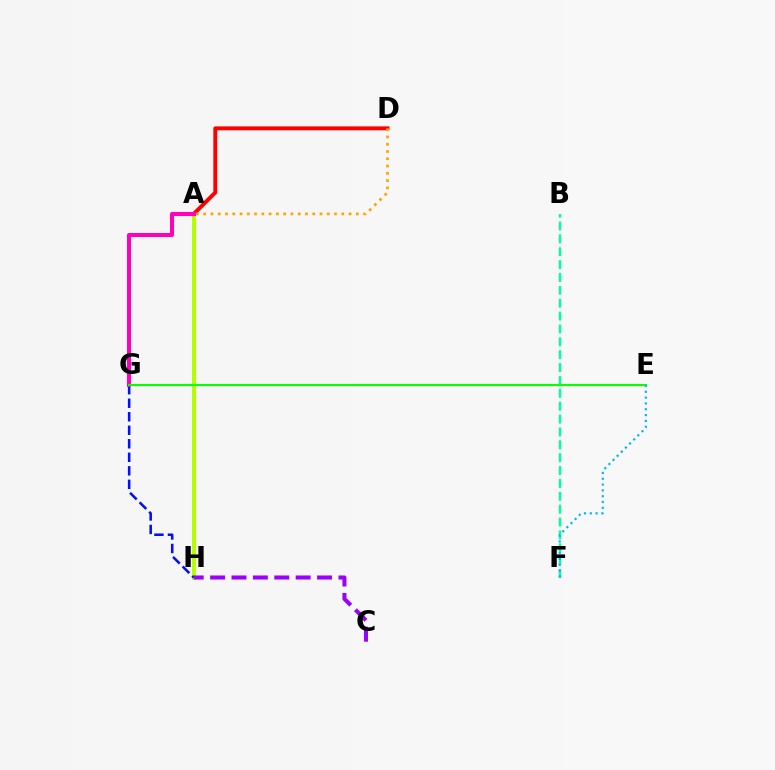{('A', 'H'): [{'color': '#b3ff00', 'line_style': 'solid', 'thickness': 2.87}], ('A', 'D'): [{'color': '#ff0000', 'line_style': 'solid', 'thickness': 2.81}, {'color': '#ffa500', 'line_style': 'dotted', 'thickness': 1.98}], ('G', 'H'): [{'color': '#0010ff', 'line_style': 'dashed', 'thickness': 1.84}], ('B', 'F'): [{'color': '#00ff9d', 'line_style': 'dashed', 'thickness': 1.75}], ('A', 'G'): [{'color': '#ff00bd', 'line_style': 'solid', 'thickness': 2.89}], ('E', 'G'): [{'color': '#08ff00', 'line_style': 'solid', 'thickness': 1.54}], ('C', 'H'): [{'color': '#9b00ff', 'line_style': 'dashed', 'thickness': 2.91}], ('E', 'F'): [{'color': '#00b5ff', 'line_style': 'dotted', 'thickness': 1.58}]}